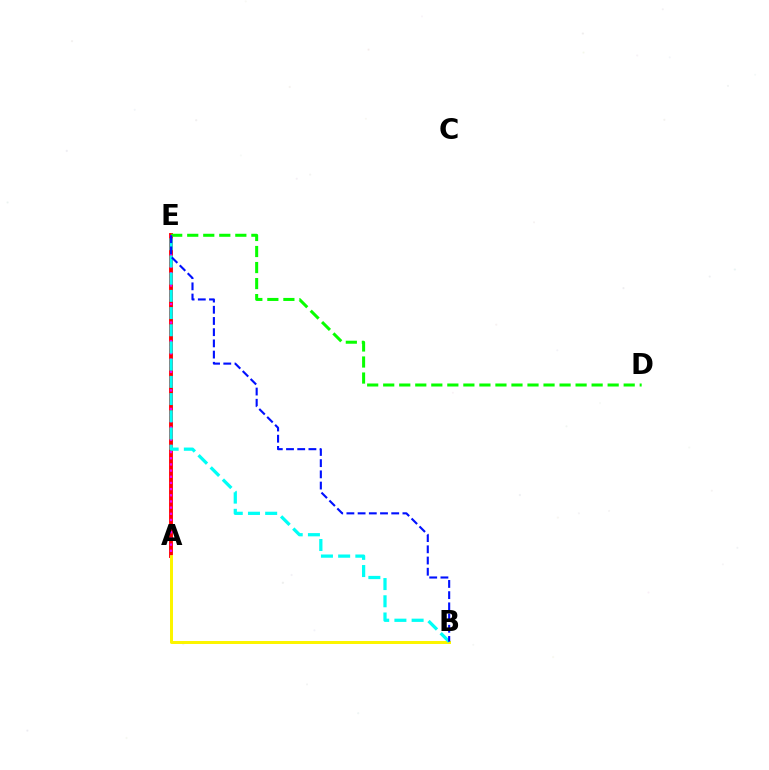{('A', 'E'): [{'color': '#ff0000', 'line_style': 'solid', 'thickness': 2.78}, {'color': '#ee00ff', 'line_style': 'dotted', 'thickness': 1.68}], ('D', 'E'): [{'color': '#08ff00', 'line_style': 'dashed', 'thickness': 2.18}], ('A', 'B'): [{'color': '#fcf500', 'line_style': 'solid', 'thickness': 2.16}], ('B', 'E'): [{'color': '#00fff6', 'line_style': 'dashed', 'thickness': 2.34}, {'color': '#0010ff', 'line_style': 'dashed', 'thickness': 1.52}]}